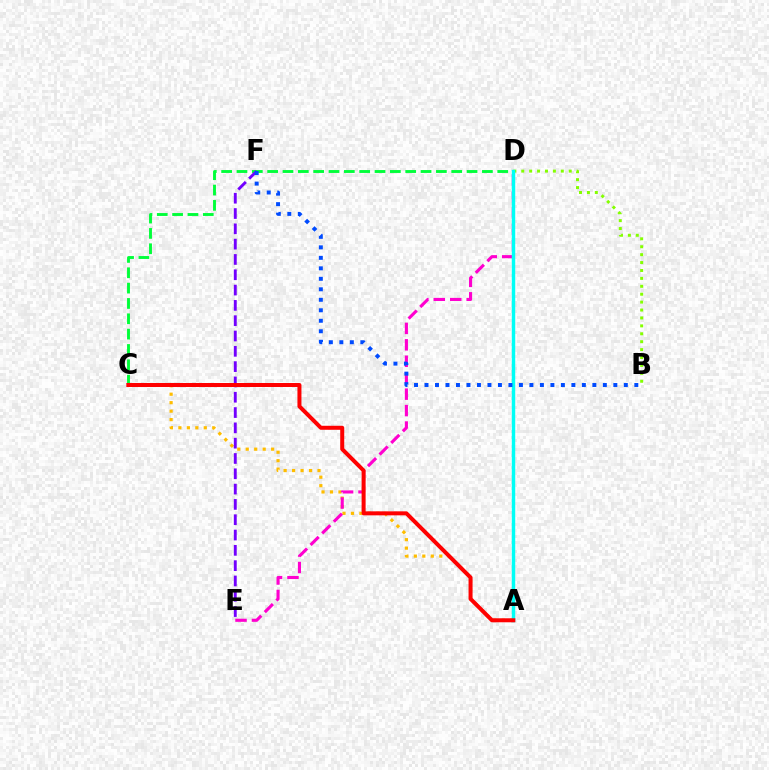{('C', 'D'): [{'color': '#00ff39', 'line_style': 'dashed', 'thickness': 2.08}], ('A', 'C'): [{'color': '#ffbd00', 'line_style': 'dotted', 'thickness': 2.3}, {'color': '#ff0000', 'line_style': 'solid', 'thickness': 2.88}], ('D', 'E'): [{'color': '#ff00cf', 'line_style': 'dashed', 'thickness': 2.23}], ('E', 'F'): [{'color': '#7200ff', 'line_style': 'dashed', 'thickness': 2.08}], ('B', 'D'): [{'color': '#84ff00', 'line_style': 'dotted', 'thickness': 2.15}], ('A', 'D'): [{'color': '#00fff6', 'line_style': 'solid', 'thickness': 2.48}], ('B', 'F'): [{'color': '#004bff', 'line_style': 'dotted', 'thickness': 2.85}]}